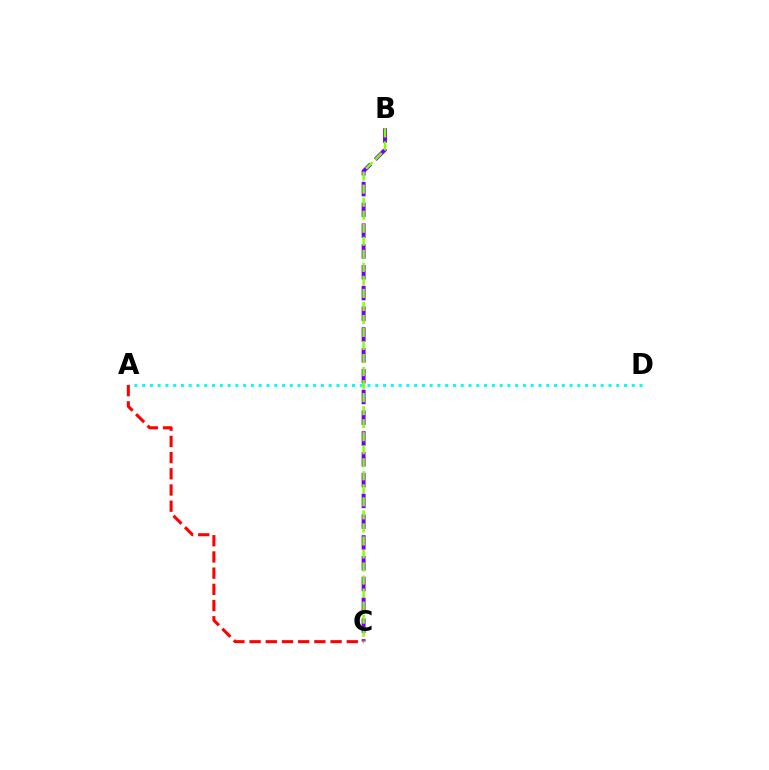{('B', 'C'): [{'color': '#7200ff', 'line_style': 'dashed', 'thickness': 2.82}, {'color': '#84ff00', 'line_style': 'dashed', 'thickness': 1.77}], ('A', 'D'): [{'color': '#00fff6', 'line_style': 'dotted', 'thickness': 2.11}], ('A', 'C'): [{'color': '#ff0000', 'line_style': 'dashed', 'thickness': 2.2}]}